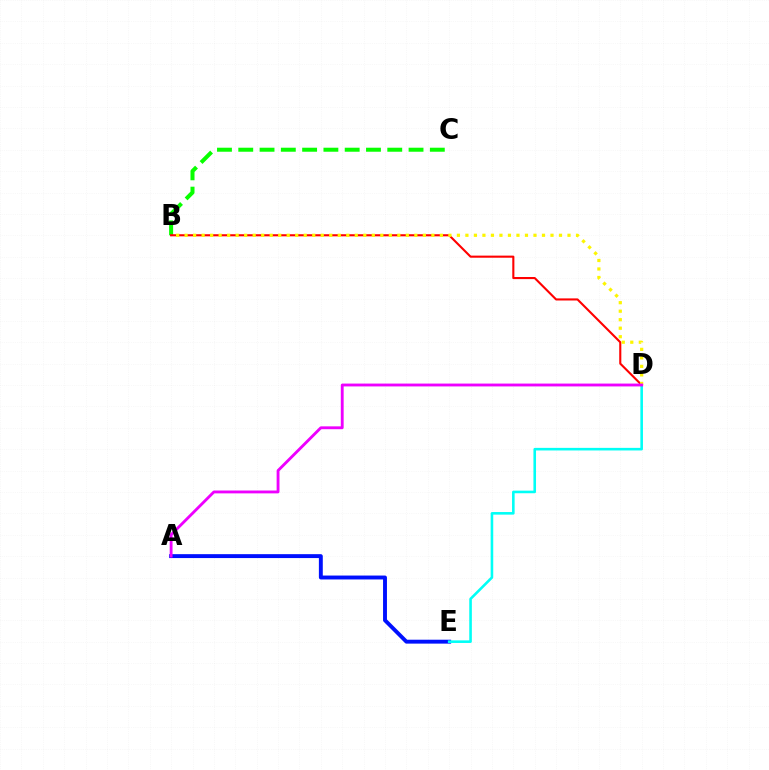{('B', 'C'): [{'color': '#08ff00', 'line_style': 'dashed', 'thickness': 2.89}], ('A', 'E'): [{'color': '#0010ff', 'line_style': 'solid', 'thickness': 2.81}], ('B', 'D'): [{'color': '#ff0000', 'line_style': 'solid', 'thickness': 1.51}, {'color': '#fcf500', 'line_style': 'dotted', 'thickness': 2.31}], ('D', 'E'): [{'color': '#00fff6', 'line_style': 'solid', 'thickness': 1.87}], ('A', 'D'): [{'color': '#ee00ff', 'line_style': 'solid', 'thickness': 2.05}]}